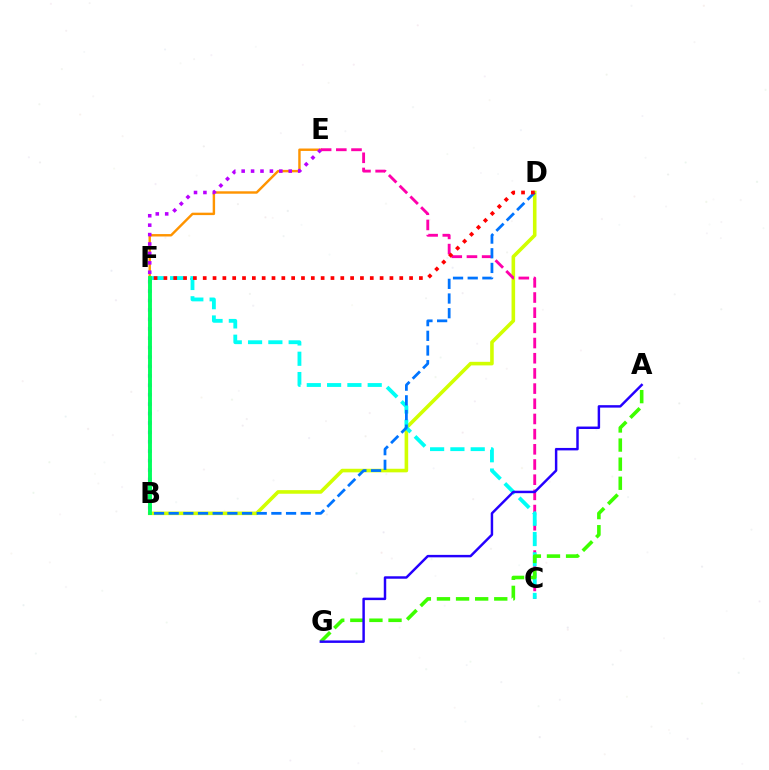{('B', 'D'): [{'color': '#d1ff00', 'line_style': 'solid', 'thickness': 2.59}, {'color': '#0074ff', 'line_style': 'dashed', 'thickness': 1.99}], ('B', 'E'): [{'color': '#ff9400', 'line_style': 'solid', 'thickness': 1.74}, {'color': '#b900ff', 'line_style': 'dotted', 'thickness': 2.56}], ('C', 'E'): [{'color': '#ff00ac', 'line_style': 'dashed', 'thickness': 2.06}], ('C', 'F'): [{'color': '#00fff6', 'line_style': 'dashed', 'thickness': 2.76}], ('B', 'F'): [{'color': '#00ff5c', 'line_style': 'solid', 'thickness': 2.78}], ('A', 'G'): [{'color': '#3dff00', 'line_style': 'dashed', 'thickness': 2.59}, {'color': '#2500ff', 'line_style': 'solid', 'thickness': 1.77}], ('D', 'F'): [{'color': '#ff0000', 'line_style': 'dotted', 'thickness': 2.67}]}